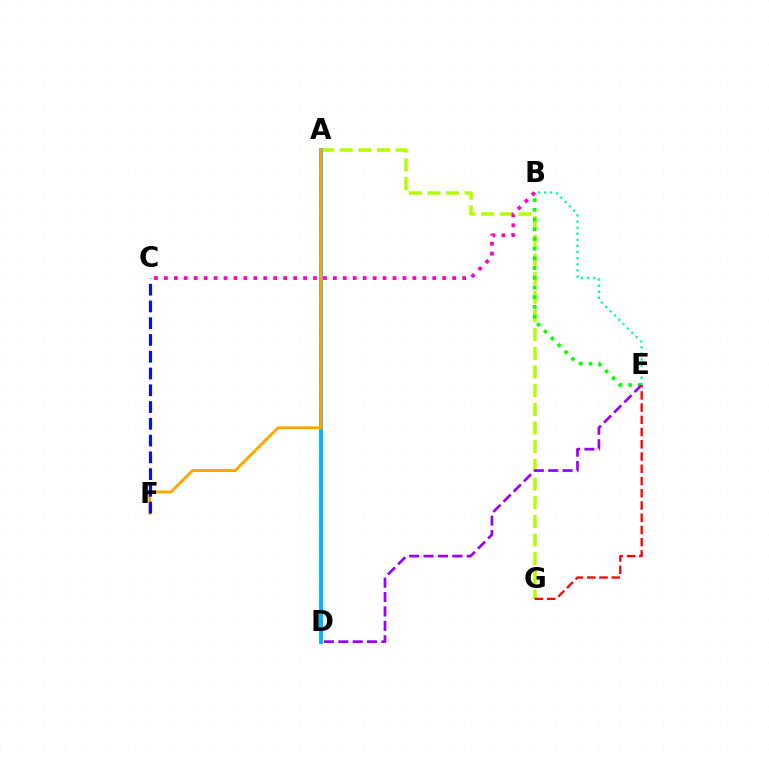{('A', 'G'): [{'color': '#b3ff00', 'line_style': 'dashed', 'thickness': 2.54}], ('B', 'E'): [{'color': '#08ff00', 'line_style': 'dotted', 'thickness': 2.64}, {'color': '#00ff9d', 'line_style': 'dotted', 'thickness': 1.66}], ('A', 'D'): [{'color': '#00b5ff', 'line_style': 'solid', 'thickness': 2.78}], ('B', 'C'): [{'color': '#ff00bd', 'line_style': 'dotted', 'thickness': 2.7}], ('D', 'E'): [{'color': '#9b00ff', 'line_style': 'dashed', 'thickness': 1.95}], ('E', 'G'): [{'color': '#ff0000', 'line_style': 'dashed', 'thickness': 1.66}], ('A', 'F'): [{'color': '#ffa500', 'line_style': 'solid', 'thickness': 2.09}], ('C', 'F'): [{'color': '#0010ff', 'line_style': 'dashed', 'thickness': 2.28}]}